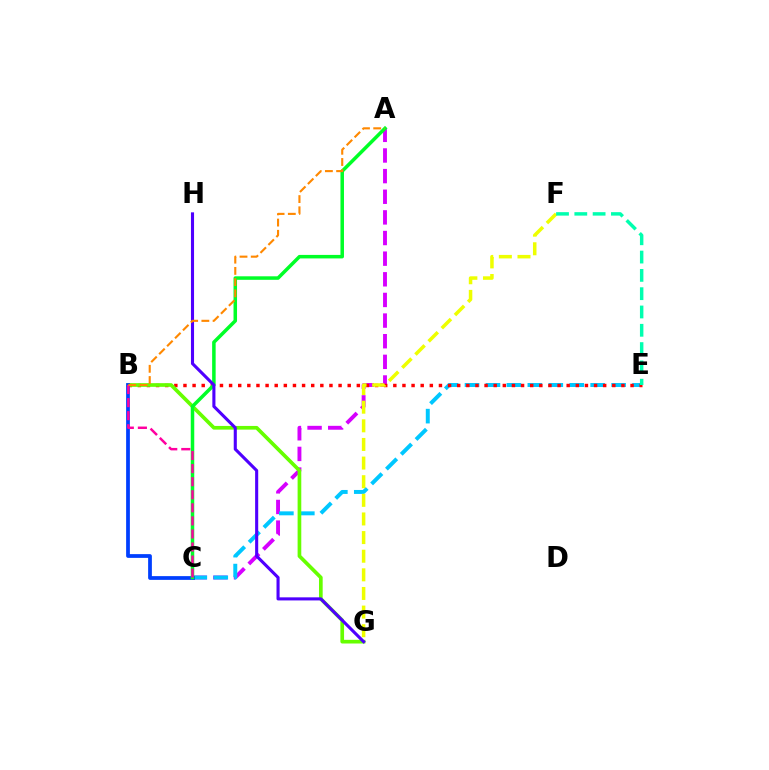{('A', 'C'): [{'color': '#d600ff', 'line_style': 'dashed', 'thickness': 2.8}, {'color': '#00ff27', 'line_style': 'solid', 'thickness': 2.53}], ('C', 'E'): [{'color': '#00c7ff', 'line_style': 'dashed', 'thickness': 2.85}], ('B', 'E'): [{'color': '#ff0000', 'line_style': 'dotted', 'thickness': 2.48}], ('B', 'G'): [{'color': '#66ff00', 'line_style': 'solid', 'thickness': 2.65}], ('F', 'G'): [{'color': '#eeff00', 'line_style': 'dashed', 'thickness': 2.53}], ('B', 'C'): [{'color': '#003fff', 'line_style': 'solid', 'thickness': 2.7}, {'color': '#ff00a0', 'line_style': 'dashed', 'thickness': 1.78}], ('E', 'F'): [{'color': '#00ffaf', 'line_style': 'dashed', 'thickness': 2.49}], ('G', 'H'): [{'color': '#4f00ff', 'line_style': 'solid', 'thickness': 2.23}], ('A', 'B'): [{'color': '#ff8800', 'line_style': 'dashed', 'thickness': 1.52}]}